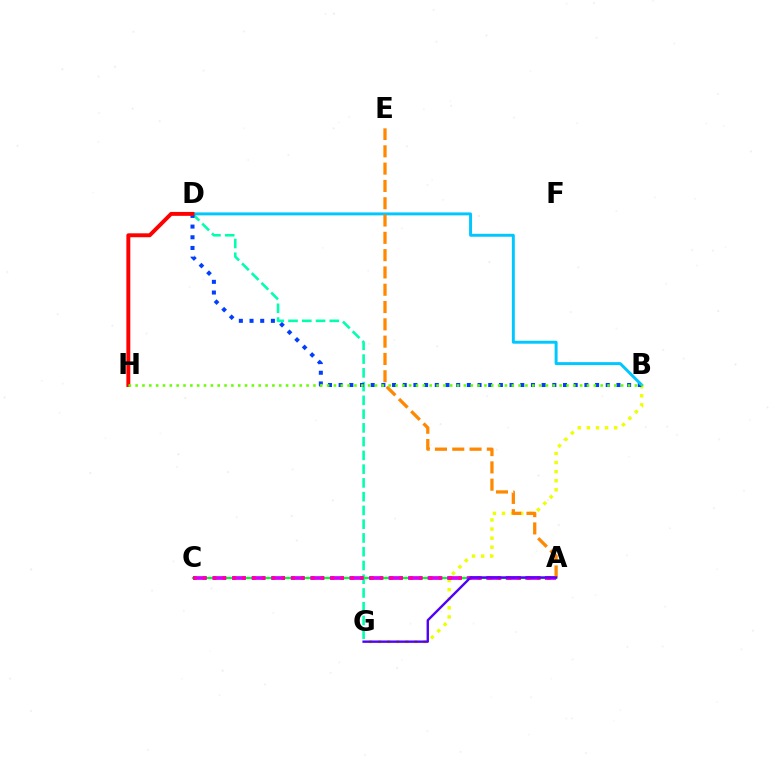{('D', 'G'): [{'color': '#00ffaf', 'line_style': 'dashed', 'thickness': 1.87}], ('B', 'G'): [{'color': '#eeff00', 'line_style': 'dotted', 'thickness': 2.47}], ('A', 'C'): [{'color': '#00ff27', 'line_style': 'solid', 'thickness': 1.6}, {'color': '#d600ff', 'line_style': 'dashed', 'thickness': 2.66}, {'color': '#ff00a0', 'line_style': 'dotted', 'thickness': 2.67}], ('B', 'D'): [{'color': '#003fff', 'line_style': 'dotted', 'thickness': 2.9}, {'color': '#00c7ff', 'line_style': 'solid', 'thickness': 2.13}], ('D', 'H'): [{'color': '#ff0000', 'line_style': 'solid', 'thickness': 2.82}], ('A', 'E'): [{'color': '#ff8800', 'line_style': 'dashed', 'thickness': 2.35}], ('B', 'H'): [{'color': '#66ff00', 'line_style': 'dotted', 'thickness': 1.86}], ('A', 'G'): [{'color': '#4f00ff', 'line_style': 'solid', 'thickness': 1.71}]}